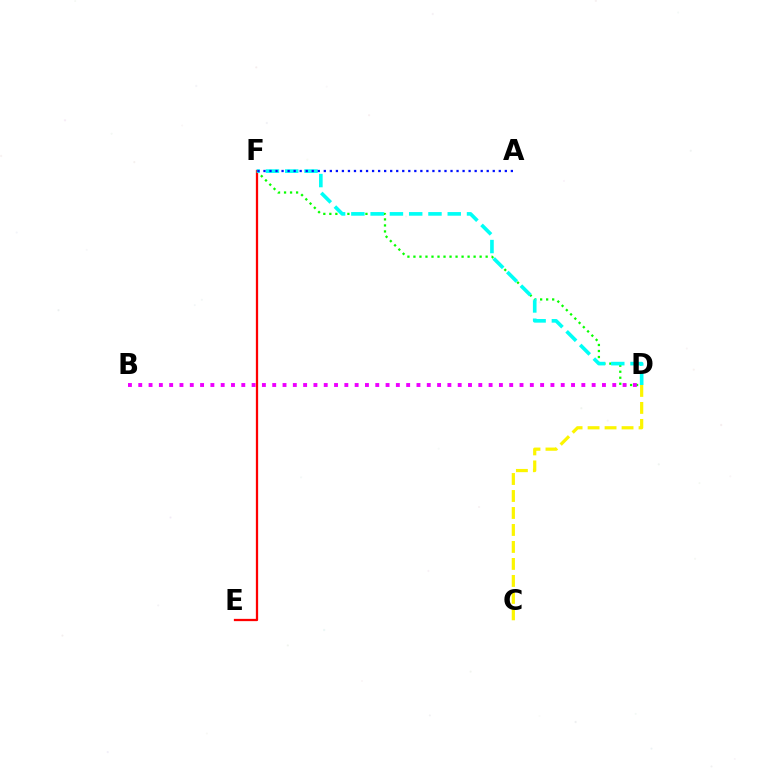{('D', 'F'): [{'color': '#08ff00', 'line_style': 'dotted', 'thickness': 1.63}, {'color': '#00fff6', 'line_style': 'dashed', 'thickness': 2.62}], ('B', 'D'): [{'color': '#ee00ff', 'line_style': 'dotted', 'thickness': 2.8}], ('E', 'F'): [{'color': '#ff0000', 'line_style': 'solid', 'thickness': 1.64}], ('C', 'D'): [{'color': '#fcf500', 'line_style': 'dashed', 'thickness': 2.31}], ('A', 'F'): [{'color': '#0010ff', 'line_style': 'dotted', 'thickness': 1.64}]}